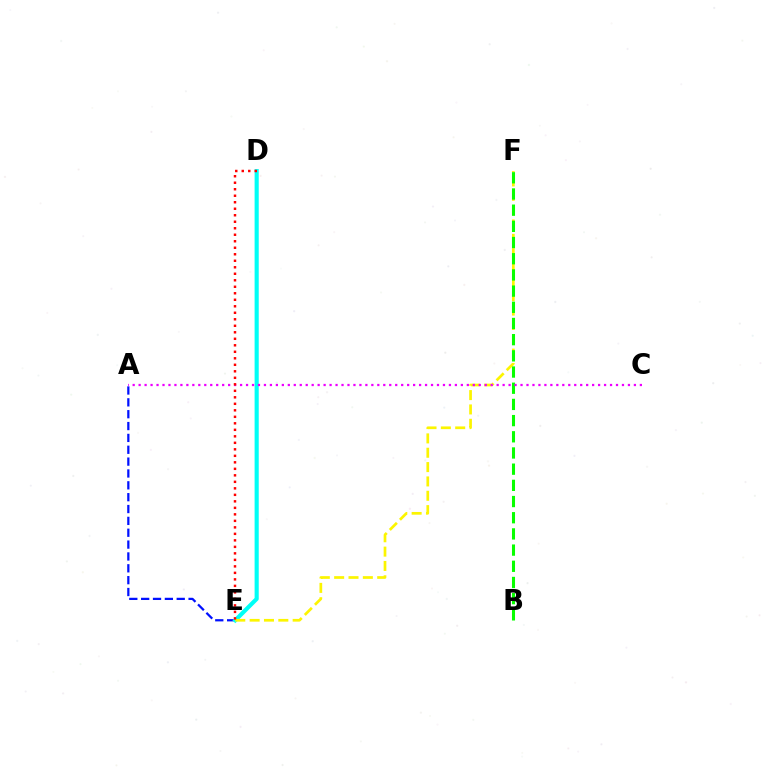{('A', 'E'): [{'color': '#0010ff', 'line_style': 'dashed', 'thickness': 1.61}], ('D', 'E'): [{'color': '#00fff6', 'line_style': 'solid', 'thickness': 2.97}, {'color': '#ff0000', 'line_style': 'dotted', 'thickness': 1.77}], ('E', 'F'): [{'color': '#fcf500', 'line_style': 'dashed', 'thickness': 1.95}], ('B', 'F'): [{'color': '#08ff00', 'line_style': 'dashed', 'thickness': 2.2}], ('A', 'C'): [{'color': '#ee00ff', 'line_style': 'dotted', 'thickness': 1.62}]}